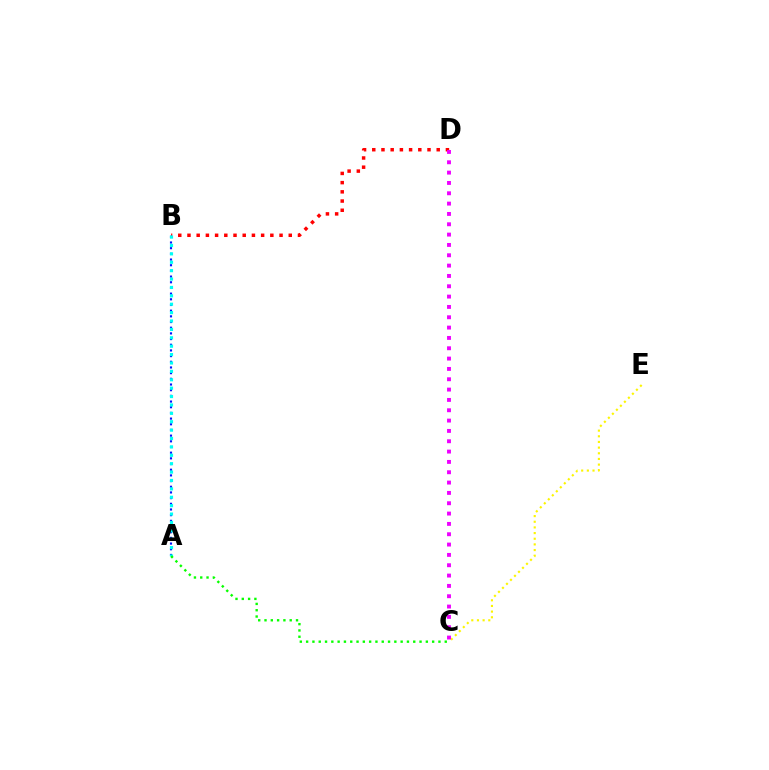{('B', 'D'): [{'color': '#ff0000', 'line_style': 'dotted', 'thickness': 2.5}], ('A', 'B'): [{'color': '#0010ff', 'line_style': 'dotted', 'thickness': 1.54}, {'color': '#00fff6', 'line_style': 'dotted', 'thickness': 2.28}], ('C', 'E'): [{'color': '#fcf500', 'line_style': 'dotted', 'thickness': 1.54}], ('C', 'D'): [{'color': '#ee00ff', 'line_style': 'dotted', 'thickness': 2.81}], ('A', 'C'): [{'color': '#08ff00', 'line_style': 'dotted', 'thickness': 1.71}]}